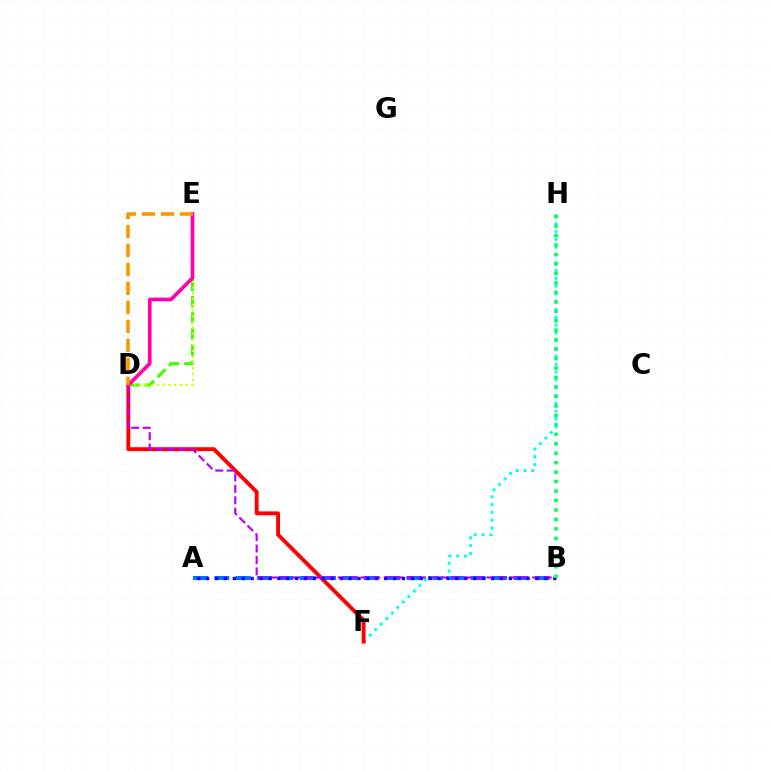{('A', 'B'): [{'color': '#0074ff', 'line_style': 'dashed', 'thickness': 2.9}, {'color': '#2500ff', 'line_style': 'dotted', 'thickness': 2.42}], ('F', 'H'): [{'color': '#00fff6', 'line_style': 'dotted', 'thickness': 2.12}], ('D', 'F'): [{'color': '#ff0000', 'line_style': 'solid', 'thickness': 2.8}], ('B', 'D'): [{'color': '#b900ff', 'line_style': 'dashed', 'thickness': 1.55}], ('D', 'E'): [{'color': '#3dff00', 'line_style': 'dashed', 'thickness': 2.2}, {'color': '#d1ff00', 'line_style': 'dotted', 'thickness': 1.57}, {'color': '#ff00ac', 'line_style': 'solid', 'thickness': 2.64}, {'color': '#ff9400', 'line_style': 'dashed', 'thickness': 2.58}], ('B', 'H'): [{'color': '#00ff5c', 'line_style': 'dotted', 'thickness': 2.57}]}